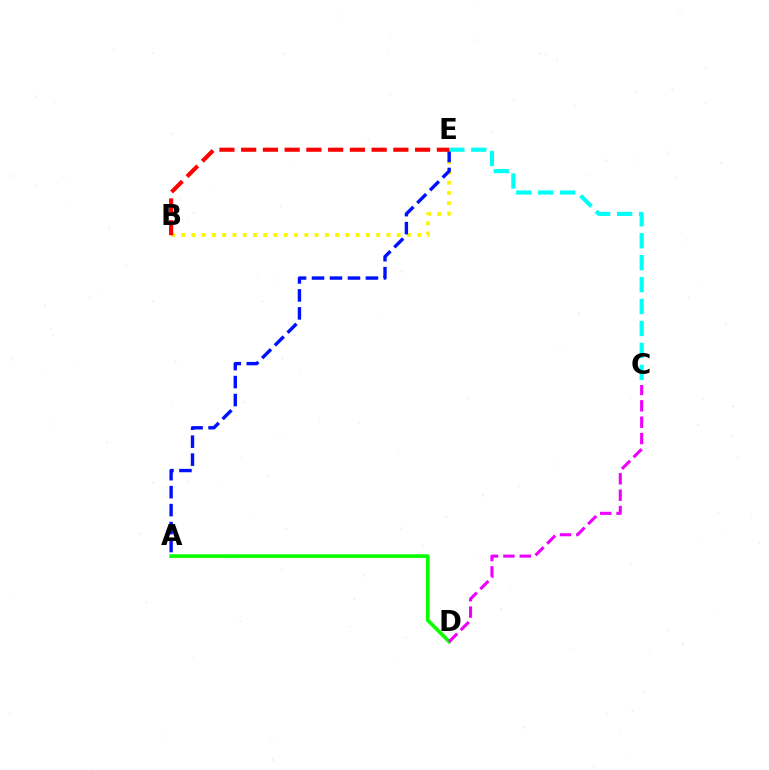{('B', 'E'): [{'color': '#fcf500', 'line_style': 'dotted', 'thickness': 2.79}, {'color': '#ff0000', 'line_style': 'dashed', 'thickness': 2.95}], ('A', 'E'): [{'color': '#0010ff', 'line_style': 'dashed', 'thickness': 2.44}], ('A', 'D'): [{'color': '#08ff00', 'line_style': 'solid', 'thickness': 2.62}], ('C', 'E'): [{'color': '#00fff6', 'line_style': 'dashed', 'thickness': 2.98}], ('C', 'D'): [{'color': '#ee00ff', 'line_style': 'dashed', 'thickness': 2.22}]}